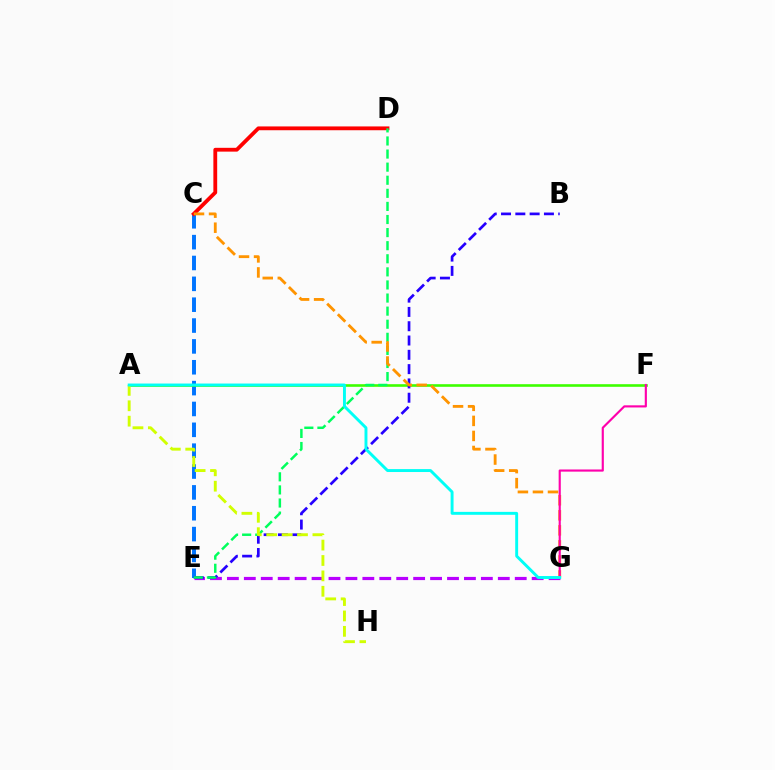{('C', 'E'): [{'color': '#0074ff', 'line_style': 'dashed', 'thickness': 2.83}], ('A', 'F'): [{'color': '#3dff00', 'line_style': 'solid', 'thickness': 1.88}], ('C', 'D'): [{'color': '#ff0000', 'line_style': 'solid', 'thickness': 2.74}], ('E', 'G'): [{'color': '#b900ff', 'line_style': 'dashed', 'thickness': 2.3}], ('B', 'E'): [{'color': '#2500ff', 'line_style': 'dashed', 'thickness': 1.94}], ('D', 'E'): [{'color': '#00ff5c', 'line_style': 'dashed', 'thickness': 1.78}], ('C', 'G'): [{'color': '#ff9400', 'line_style': 'dashed', 'thickness': 2.04}], ('F', 'G'): [{'color': '#ff00ac', 'line_style': 'solid', 'thickness': 1.55}], ('A', 'H'): [{'color': '#d1ff00', 'line_style': 'dashed', 'thickness': 2.09}], ('A', 'G'): [{'color': '#00fff6', 'line_style': 'solid', 'thickness': 2.1}]}